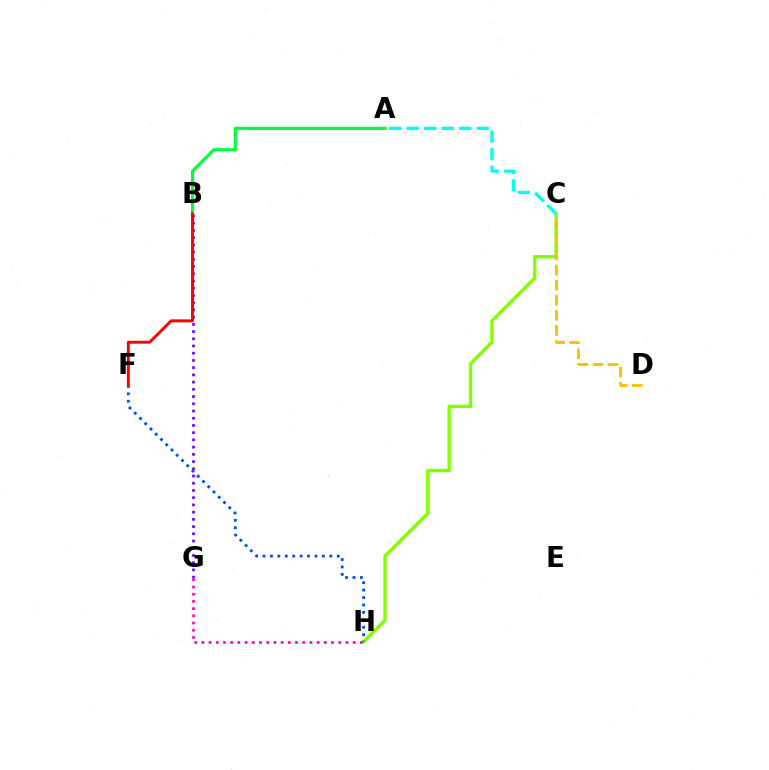{('A', 'B'): [{'color': '#00ff39', 'line_style': 'solid', 'thickness': 2.27}], ('C', 'H'): [{'color': '#84ff00', 'line_style': 'solid', 'thickness': 2.43}], ('G', 'H'): [{'color': '#ff00cf', 'line_style': 'dotted', 'thickness': 1.96}], ('B', 'G'): [{'color': '#7200ff', 'line_style': 'dotted', 'thickness': 1.96}], ('A', 'C'): [{'color': '#00fff6', 'line_style': 'dashed', 'thickness': 2.38}], ('F', 'H'): [{'color': '#004bff', 'line_style': 'dotted', 'thickness': 2.02}], ('C', 'D'): [{'color': '#ffbd00', 'line_style': 'dashed', 'thickness': 2.05}], ('B', 'F'): [{'color': '#ff0000', 'line_style': 'solid', 'thickness': 2.11}]}